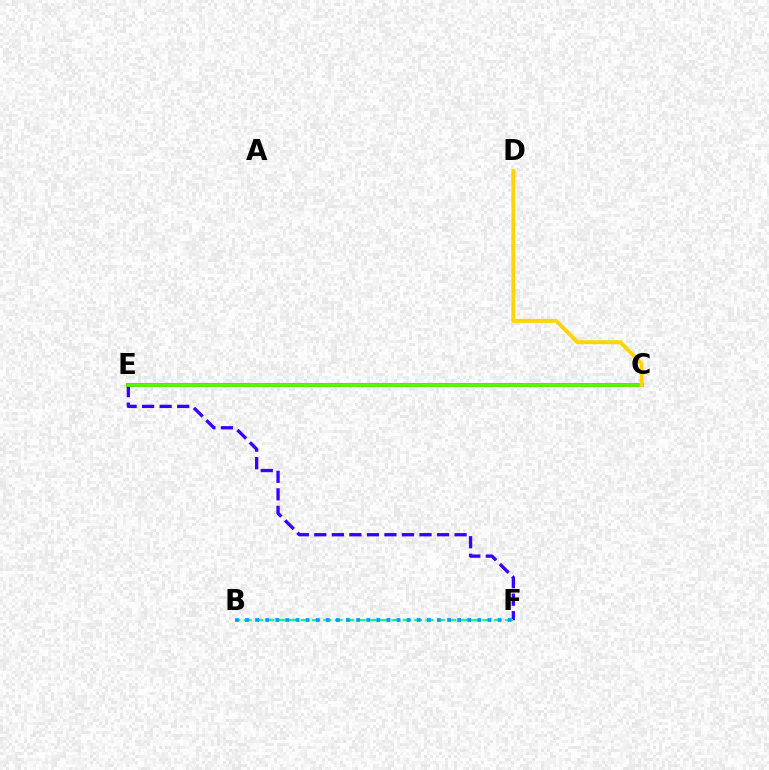{('C', 'E'): [{'color': '#ff0000', 'line_style': 'solid', 'thickness': 2.73}, {'color': '#ff00ed', 'line_style': 'dashed', 'thickness': 2.69}, {'color': '#4fff00', 'line_style': 'solid', 'thickness': 2.68}], ('E', 'F'): [{'color': '#3700ff', 'line_style': 'dashed', 'thickness': 2.38}], ('B', 'F'): [{'color': '#00ff86', 'line_style': 'dashed', 'thickness': 1.54}, {'color': '#009eff', 'line_style': 'dotted', 'thickness': 2.74}], ('C', 'D'): [{'color': '#ffd500', 'line_style': 'solid', 'thickness': 2.83}]}